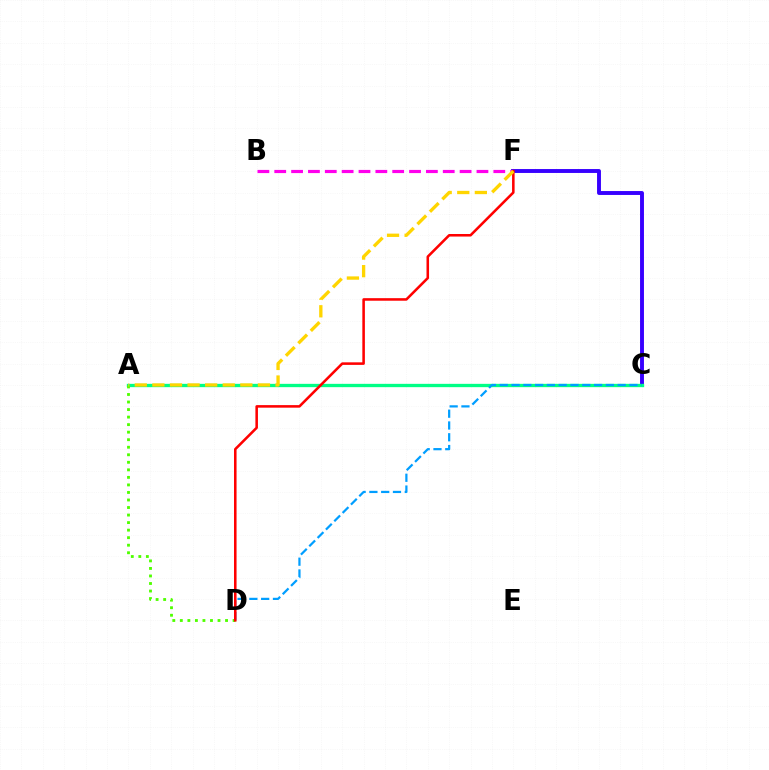{('C', 'F'): [{'color': '#3700ff', 'line_style': 'solid', 'thickness': 2.82}], ('A', 'C'): [{'color': '#00ff86', 'line_style': 'solid', 'thickness': 2.39}], ('C', 'D'): [{'color': '#009eff', 'line_style': 'dashed', 'thickness': 1.6}], ('B', 'F'): [{'color': '#ff00ed', 'line_style': 'dashed', 'thickness': 2.29}], ('A', 'D'): [{'color': '#4fff00', 'line_style': 'dotted', 'thickness': 2.05}], ('D', 'F'): [{'color': '#ff0000', 'line_style': 'solid', 'thickness': 1.84}], ('A', 'F'): [{'color': '#ffd500', 'line_style': 'dashed', 'thickness': 2.39}]}